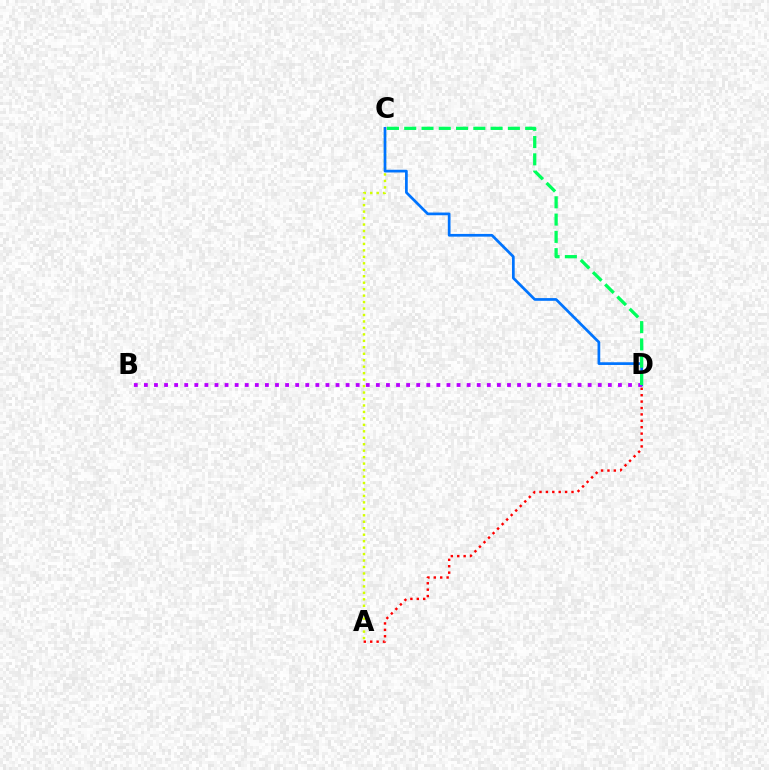{('A', 'D'): [{'color': '#ff0000', 'line_style': 'dotted', 'thickness': 1.74}], ('A', 'C'): [{'color': '#d1ff00', 'line_style': 'dotted', 'thickness': 1.76}], ('C', 'D'): [{'color': '#0074ff', 'line_style': 'solid', 'thickness': 1.95}, {'color': '#00ff5c', 'line_style': 'dashed', 'thickness': 2.35}], ('B', 'D'): [{'color': '#b900ff', 'line_style': 'dotted', 'thickness': 2.74}]}